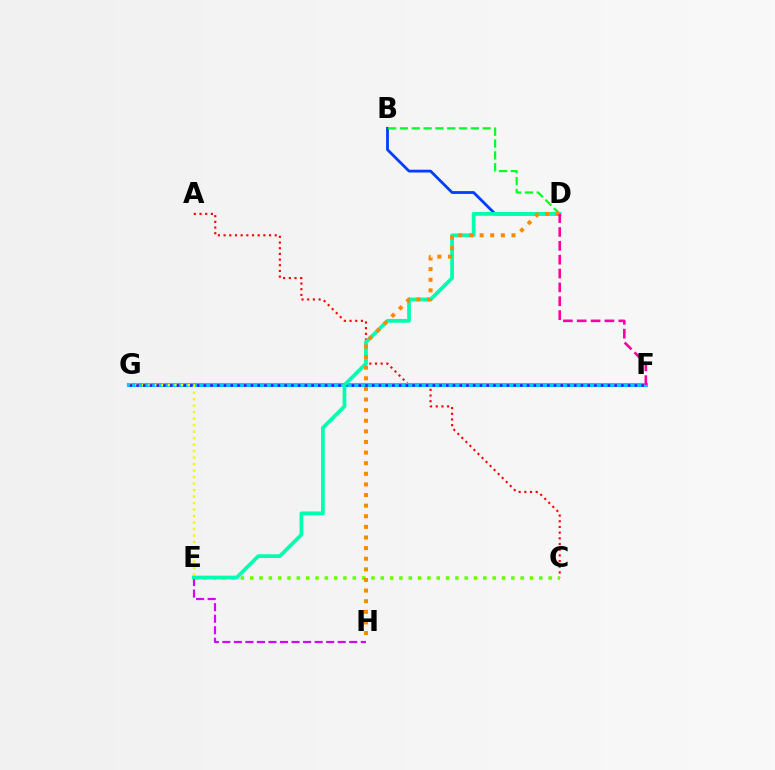{('B', 'D'): [{'color': '#003fff', 'line_style': 'solid', 'thickness': 2.01}, {'color': '#00ff27', 'line_style': 'dashed', 'thickness': 1.61}], ('A', 'C'): [{'color': '#ff0000', 'line_style': 'dotted', 'thickness': 1.54}], ('F', 'G'): [{'color': '#00c7ff', 'line_style': 'solid', 'thickness': 2.93}, {'color': '#4f00ff', 'line_style': 'dotted', 'thickness': 1.83}], ('C', 'E'): [{'color': '#66ff00', 'line_style': 'dotted', 'thickness': 2.53}], ('E', 'G'): [{'color': '#eeff00', 'line_style': 'dotted', 'thickness': 1.76}], ('E', 'H'): [{'color': '#d600ff', 'line_style': 'dashed', 'thickness': 1.57}], ('D', 'E'): [{'color': '#00ffaf', 'line_style': 'solid', 'thickness': 2.69}], ('D', 'H'): [{'color': '#ff8800', 'line_style': 'dotted', 'thickness': 2.88}], ('D', 'F'): [{'color': '#ff00a0', 'line_style': 'dashed', 'thickness': 1.88}]}